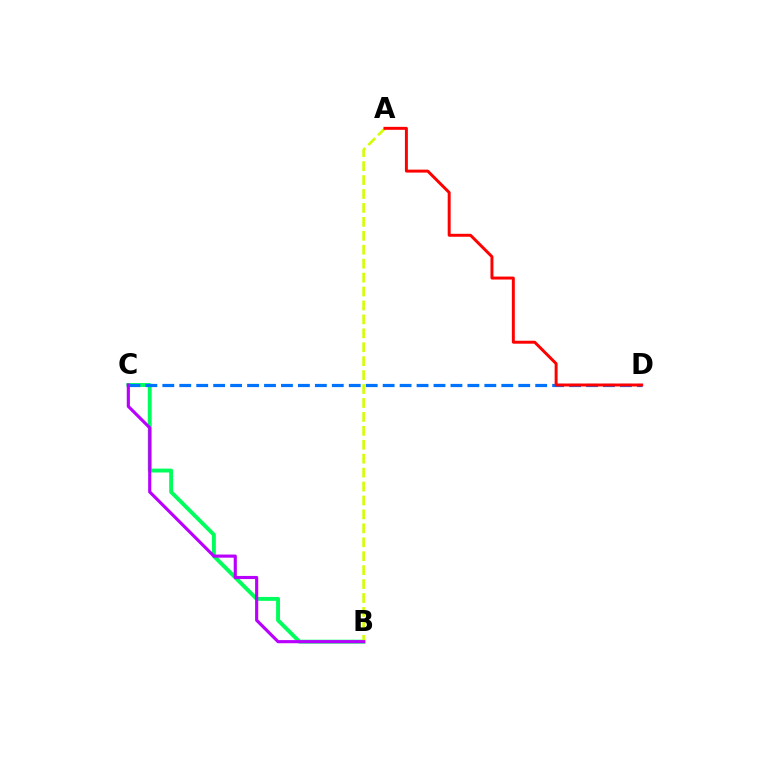{('B', 'C'): [{'color': '#00ff5c', 'line_style': 'solid', 'thickness': 2.81}, {'color': '#b900ff', 'line_style': 'solid', 'thickness': 2.26}], ('A', 'B'): [{'color': '#d1ff00', 'line_style': 'dashed', 'thickness': 1.89}], ('C', 'D'): [{'color': '#0074ff', 'line_style': 'dashed', 'thickness': 2.3}], ('A', 'D'): [{'color': '#ff0000', 'line_style': 'solid', 'thickness': 2.13}]}